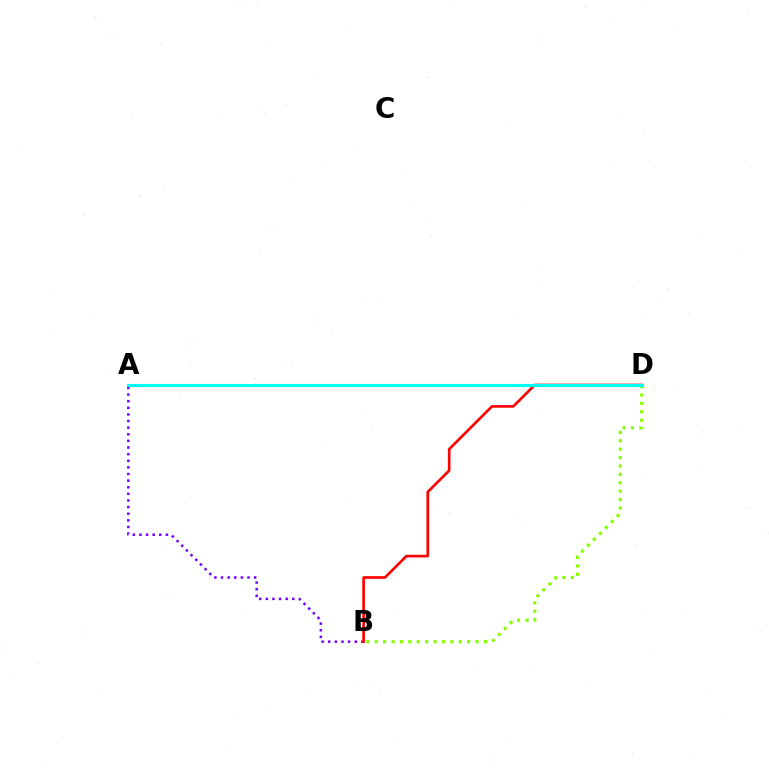{('B', 'D'): [{'color': '#84ff00', 'line_style': 'dotted', 'thickness': 2.28}, {'color': '#ff0000', 'line_style': 'solid', 'thickness': 1.91}], ('A', 'B'): [{'color': '#7200ff', 'line_style': 'dotted', 'thickness': 1.8}], ('A', 'D'): [{'color': '#00fff6', 'line_style': 'solid', 'thickness': 2.24}]}